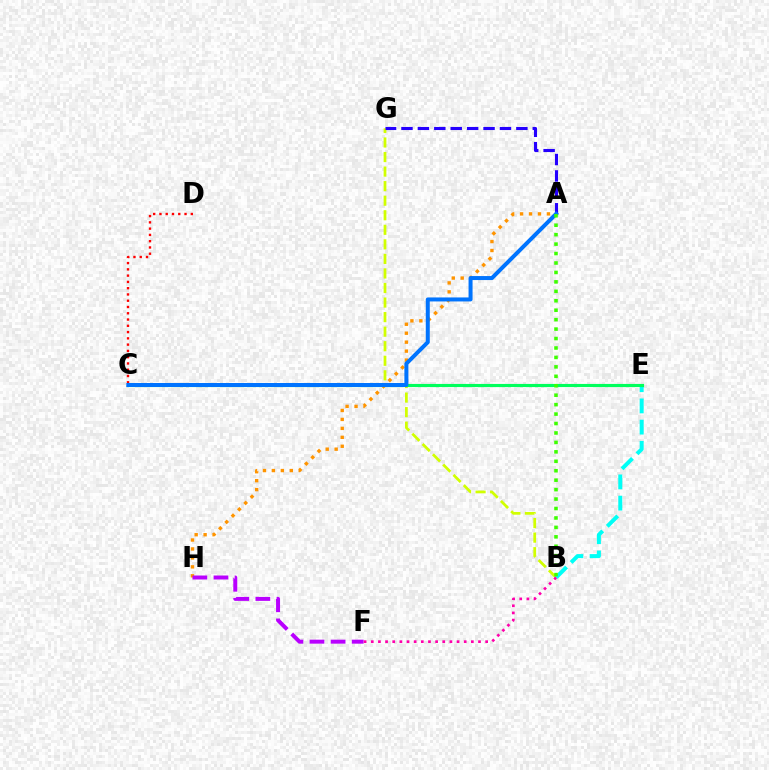{('B', 'G'): [{'color': '#d1ff00', 'line_style': 'dashed', 'thickness': 1.98}], ('B', 'E'): [{'color': '#00fff6', 'line_style': 'dashed', 'thickness': 2.88}], ('C', 'D'): [{'color': '#ff0000', 'line_style': 'dotted', 'thickness': 1.7}], ('A', 'H'): [{'color': '#ff9400', 'line_style': 'dotted', 'thickness': 2.43}], ('A', 'G'): [{'color': '#2500ff', 'line_style': 'dashed', 'thickness': 2.23}], ('C', 'E'): [{'color': '#00ff5c', 'line_style': 'solid', 'thickness': 2.26}], ('F', 'H'): [{'color': '#b900ff', 'line_style': 'dashed', 'thickness': 2.87}], ('A', 'C'): [{'color': '#0074ff', 'line_style': 'solid', 'thickness': 2.88}], ('A', 'B'): [{'color': '#3dff00', 'line_style': 'dotted', 'thickness': 2.57}], ('B', 'F'): [{'color': '#ff00ac', 'line_style': 'dotted', 'thickness': 1.94}]}